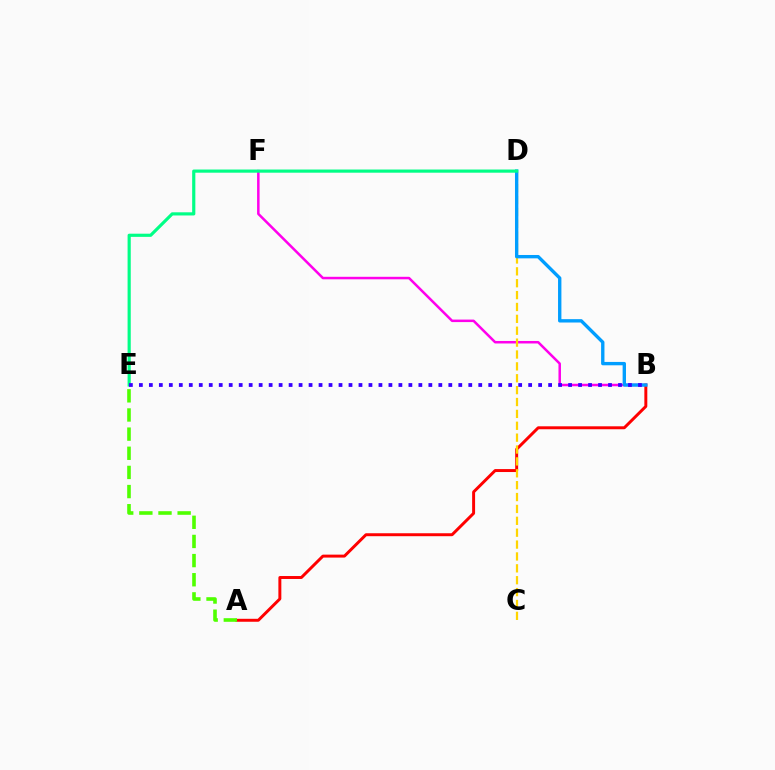{('B', 'F'): [{'color': '#ff00ed', 'line_style': 'solid', 'thickness': 1.81}], ('A', 'B'): [{'color': '#ff0000', 'line_style': 'solid', 'thickness': 2.13}], ('A', 'E'): [{'color': '#4fff00', 'line_style': 'dashed', 'thickness': 2.6}], ('C', 'D'): [{'color': '#ffd500', 'line_style': 'dashed', 'thickness': 1.61}], ('B', 'D'): [{'color': '#009eff', 'line_style': 'solid', 'thickness': 2.42}], ('D', 'E'): [{'color': '#00ff86', 'line_style': 'solid', 'thickness': 2.28}], ('B', 'E'): [{'color': '#3700ff', 'line_style': 'dotted', 'thickness': 2.71}]}